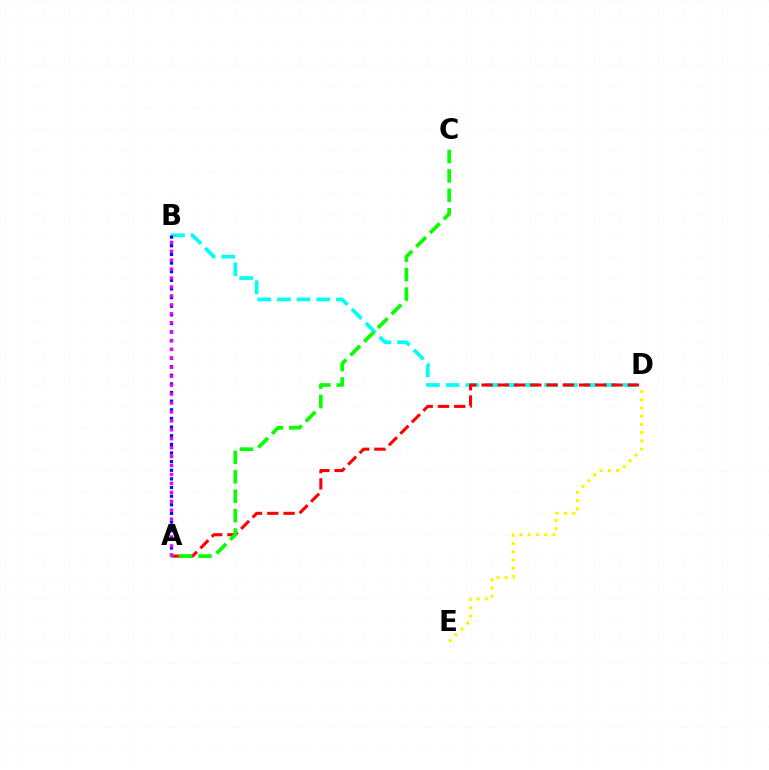{('B', 'D'): [{'color': '#00fff6', 'line_style': 'dashed', 'thickness': 2.68}], ('A', 'D'): [{'color': '#ff0000', 'line_style': 'dashed', 'thickness': 2.21}], ('A', 'B'): [{'color': '#0010ff', 'line_style': 'dotted', 'thickness': 2.35}, {'color': '#ee00ff', 'line_style': 'dotted', 'thickness': 2.43}], ('A', 'C'): [{'color': '#08ff00', 'line_style': 'dashed', 'thickness': 2.64}], ('D', 'E'): [{'color': '#fcf500', 'line_style': 'dotted', 'thickness': 2.24}]}